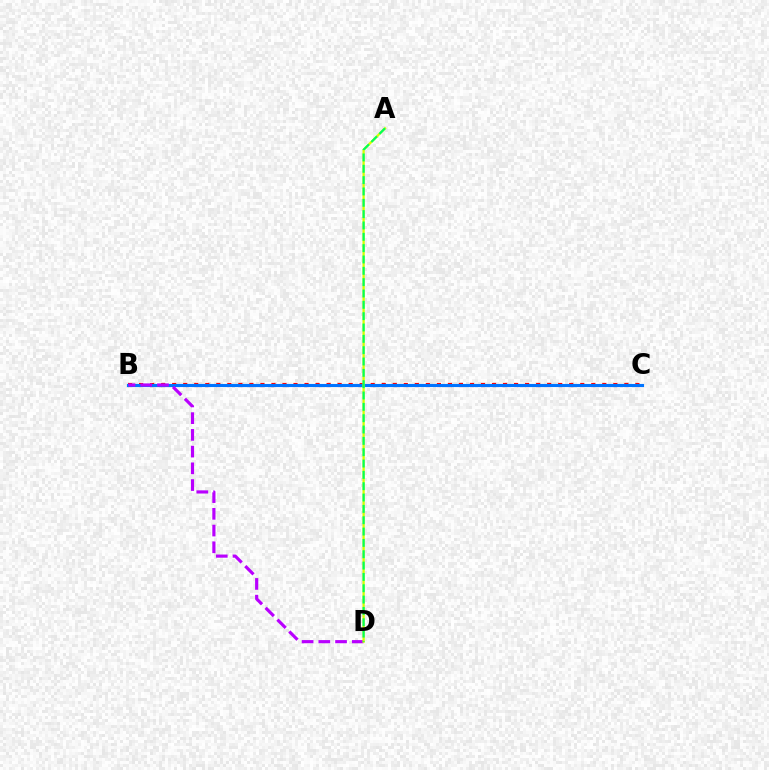{('B', 'C'): [{'color': '#ff0000', 'line_style': 'dotted', 'thickness': 3.0}, {'color': '#0074ff', 'line_style': 'solid', 'thickness': 2.24}], ('B', 'D'): [{'color': '#b900ff', 'line_style': 'dashed', 'thickness': 2.27}], ('A', 'D'): [{'color': '#d1ff00', 'line_style': 'solid', 'thickness': 1.64}, {'color': '#00ff5c', 'line_style': 'dashed', 'thickness': 1.54}]}